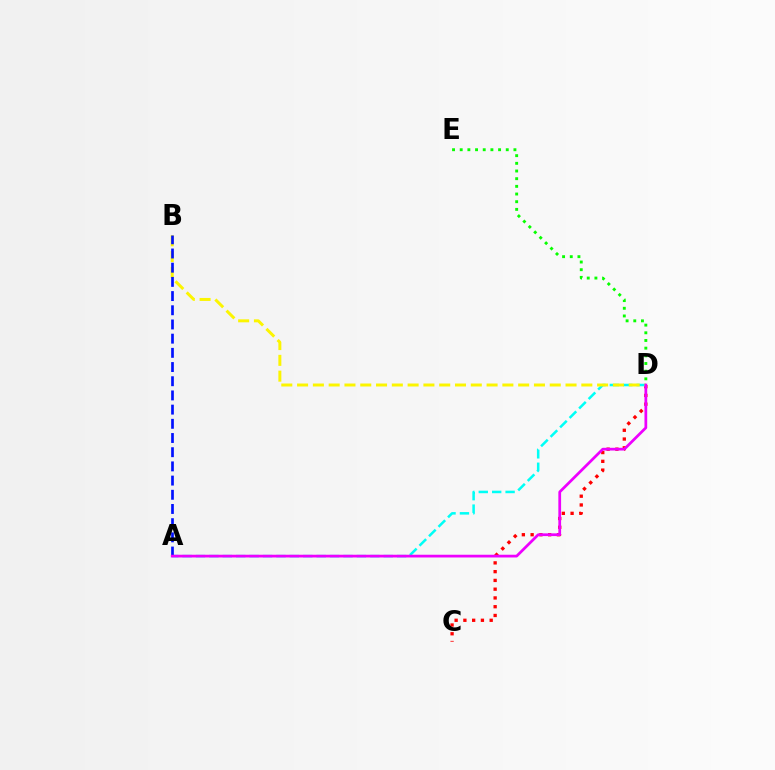{('D', 'E'): [{'color': '#08ff00', 'line_style': 'dotted', 'thickness': 2.09}], ('C', 'D'): [{'color': '#ff0000', 'line_style': 'dotted', 'thickness': 2.38}], ('A', 'D'): [{'color': '#00fff6', 'line_style': 'dashed', 'thickness': 1.82}, {'color': '#ee00ff', 'line_style': 'solid', 'thickness': 1.97}], ('B', 'D'): [{'color': '#fcf500', 'line_style': 'dashed', 'thickness': 2.15}], ('A', 'B'): [{'color': '#0010ff', 'line_style': 'dashed', 'thickness': 1.93}]}